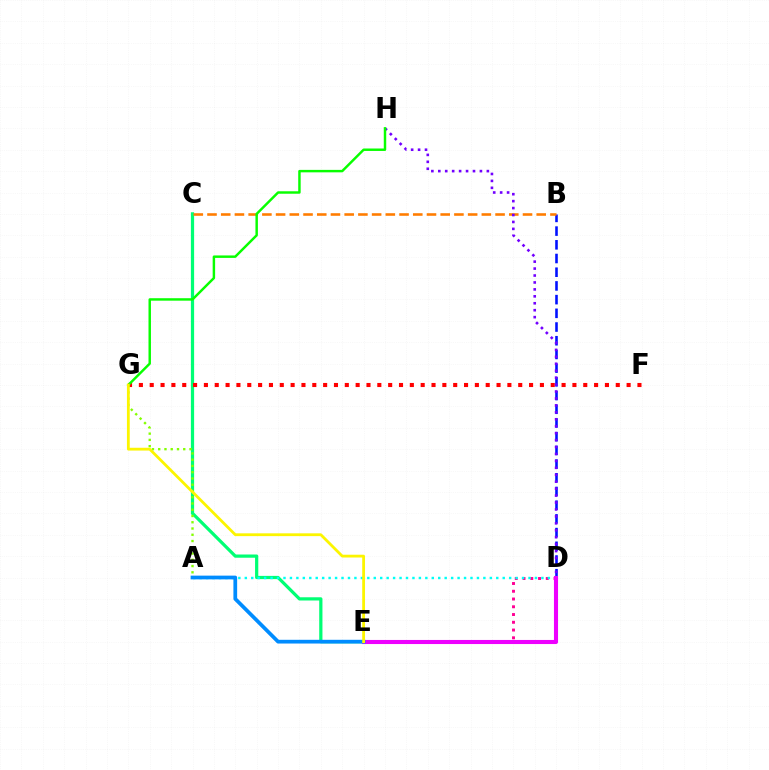{('C', 'E'): [{'color': '#00ff74', 'line_style': 'solid', 'thickness': 2.32}], ('B', 'D'): [{'color': '#0010ff', 'line_style': 'dashed', 'thickness': 1.86}], ('F', 'G'): [{'color': '#ff0000', 'line_style': 'dotted', 'thickness': 2.94}], ('B', 'C'): [{'color': '#ff7c00', 'line_style': 'dashed', 'thickness': 1.86}], ('A', 'G'): [{'color': '#84ff00', 'line_style': 'dotted', 'thickness': 1.7}], ('D', 'E'): [{'color': '#ff0094', 'line_style': 'dotted', 'thickness': 2.11}, {'color': '#ee00ff', 'line_style': 'solid', 'thickness': 2.94}], ('D', 'H'): [{'color': '#7200ff', 'line_style': 'dotted', 'thickness': 1.88}], ('A', 'D'): [{'color': '#00fff6', 'line_style': 'dotted', 'thickness': 1.75}], ('G', 'H'): [{'color': '#08ff00', 'line_style': 'solid', 'thickness': 1.77}], ('A', 'E'): [{'color': '#008cff', 'line_style': 'solid', 'thickness': 2.69}], ('E', 'G'): [{'color': '#fcf500', 'line_style': 'solid', 'thickness': 2.01}]}